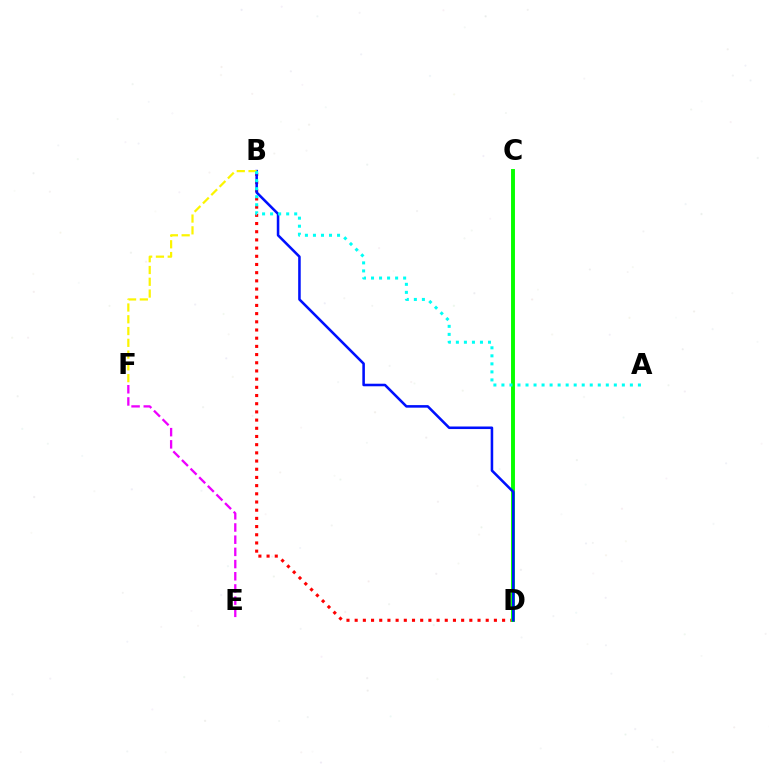{('B', 'D'): [{'color': '#ff0000', 'line_style': 'dotted', 'thickness': 2.23}, {'color': '#0010ff', 'line_style': 'solid', 'thickness': 1.84}], ('E', 'F'): [{'color': '#ee00ff', 'line_style': 'dashed', 'thickness': 1.66}], ('C', 'D'): [{'color': '#08ff00', 'line_style': 'solid', 'thickness': 2.82}], ('B', 'F'): [{'color': '#fcf500', 'line_style': 'dashed', 'thickness': 1.6}], ('A', 'B'): [{'color': '#00fff6', 'line_style': 'dotted', 'thickness': 2.18}]}